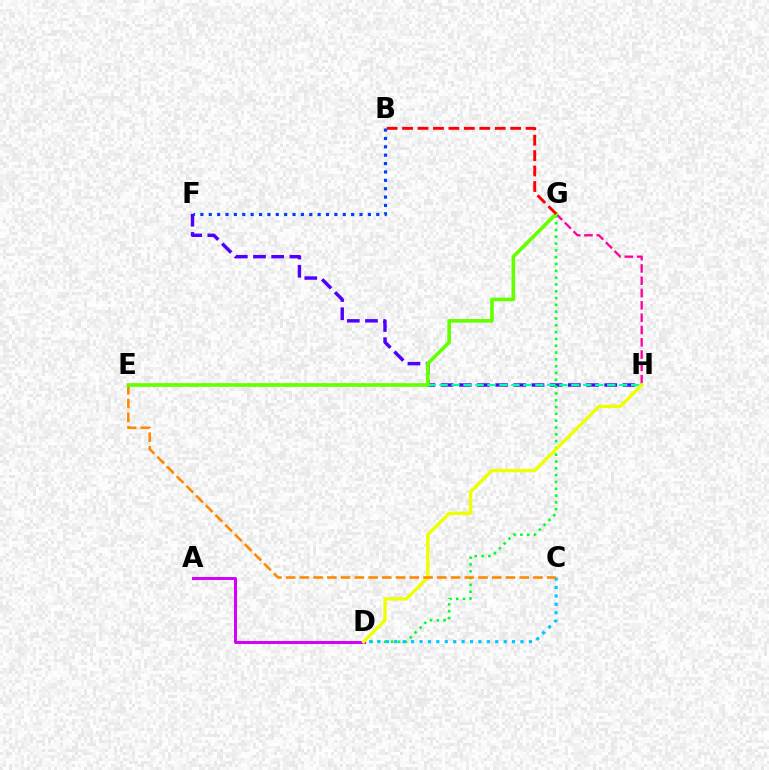{('G', 'H'): [{'color': '#ff00a0', 'line_style': 'dashed', 'thickness': 1.67}], ('F', 'H'): [{'color': '#4f00ff', 'line_style': 'dashed', 'thickness': 2.47}], ('D', 'G'): [{'color': '#00ff27', 'line_style': 'dotted', 'thickness': 1.85}], ('A', 'D'): [{'color': '#d600ff', 'line_style': 'solid', 'thickness': 2.17}], ('B', 'F'): [{'color': '#003fff', 'line_style': 'dotted', 'thickness': 2.28}], ('E', 'H'): [{'color': '#00ffaf', 'line_style': 'dashed', 'thickness': 1.63}], ('C', 'D'): [{'color': '#00c7ff', 'line_style': 'dotted', 'thickness': 2.29}], ('D', 'H'): [{'color': '#eeff00', 'line_style': 'solid', 'thickness': 2.42}], ('C', 'E'): [{'color': '#ff8800', 'line_style': 'dashed', 'thickness': 1.87}], ('E', 'G'): [{'color': '#66ff00', 'line_style': 'solid', 'thickness': 2.61}], ('B', 'G'): [{'color': '#ff0000', 'line_style': 'dashed', 'thickness': 2.1}]}